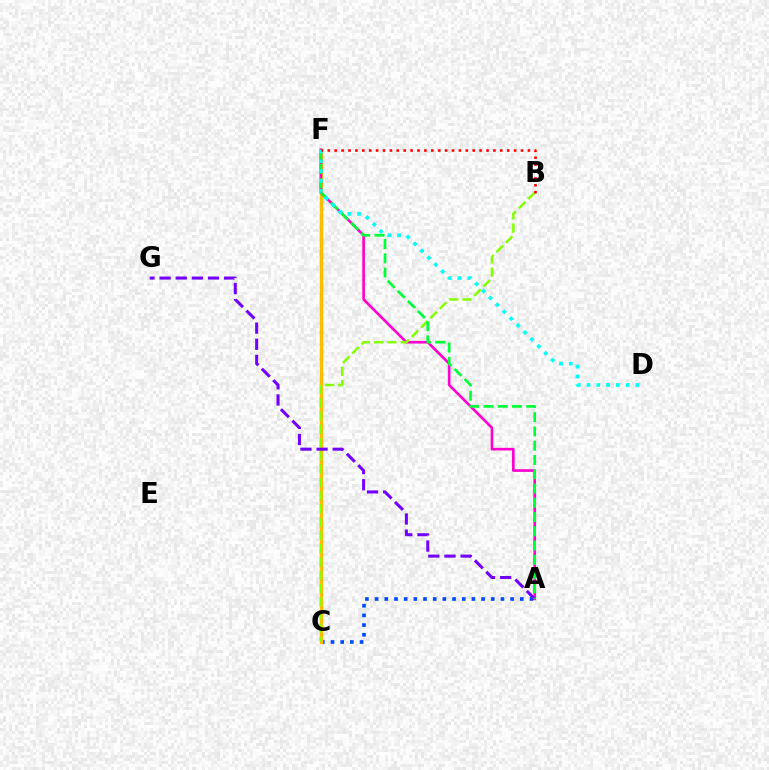{('A', 'C'): [{'color': '#004bff', 'line_style': 'dotted', 'thickness': 2.63}], ('C', 'F'): [{'color': '#ffbd00', 'line_style': 'solid', 'thickness': 2.49}], ('A', 'F'): [{'color': '#ff00cf', 'line_style': 'solid', 'thickness': 1.9}, {'color': '#00ff39', 'line_style': 'dashed', 'thickness': 1.94}], ('A', 'G'): [{'color': '#7200ff', 'line_style': 'dashed', 'thickness': 2.19}], ('B', 'C'): [{'color': '#84ff00', 'line_style': 'dashed', 'thickness': 1.8}], ('D', 'F'): [{'color': '#00fff6', 'line_style': 'dotted', 'thickness': 2.66}], ('B', 'F'): [{'color': '#ff0000', 'line_style': 'dotted', 'thickness': 1.87}]}